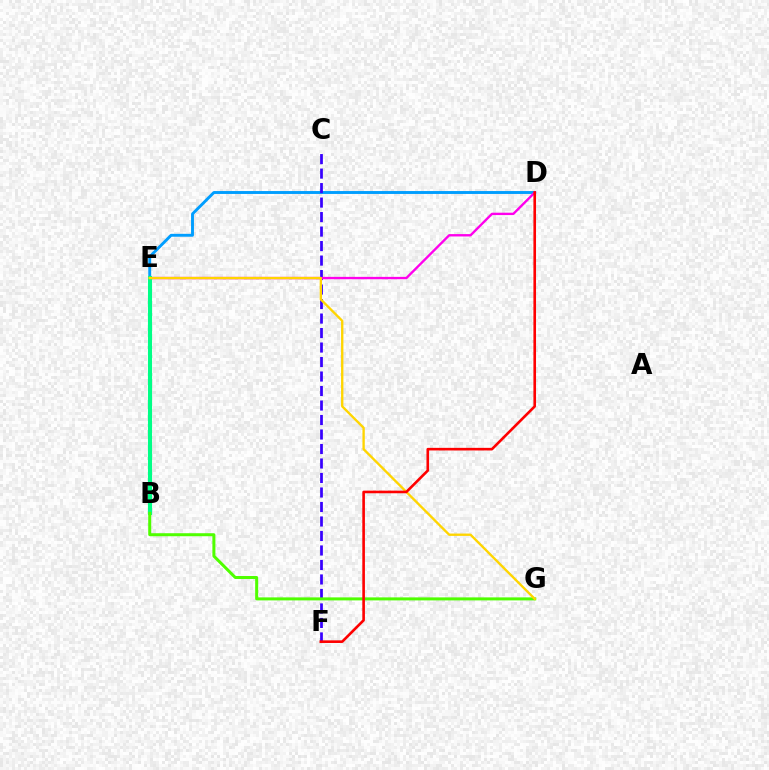{('D', 'E'): [{'color': '#009eff', 'line_style': 'solid', 'thickness': 2.09}, {'color': '#ff00ed', 'line_style': 'solid', 'thickness': 1.7}], ('C', 'F'): [{'color': '#3700ff', 'line_style': 'dashed', 'thickness': 1.97}], ('B', 'E'): [{'color': '#00ff86', 'line_style': 'solid', 'thickness': 2.94}], ('B', 'G'): [{'color': '#4fff00', 'line_style': 'solid', 'thickness': 2.16}], ('E', 'G'): [{'color': '#ffd500', 'line_style': 'solid', 'thickness': 1.69}], ('D', 'F'): [{'color': '#ff0000', 'line_style': 'solid', 'thickness': 1.89}]}